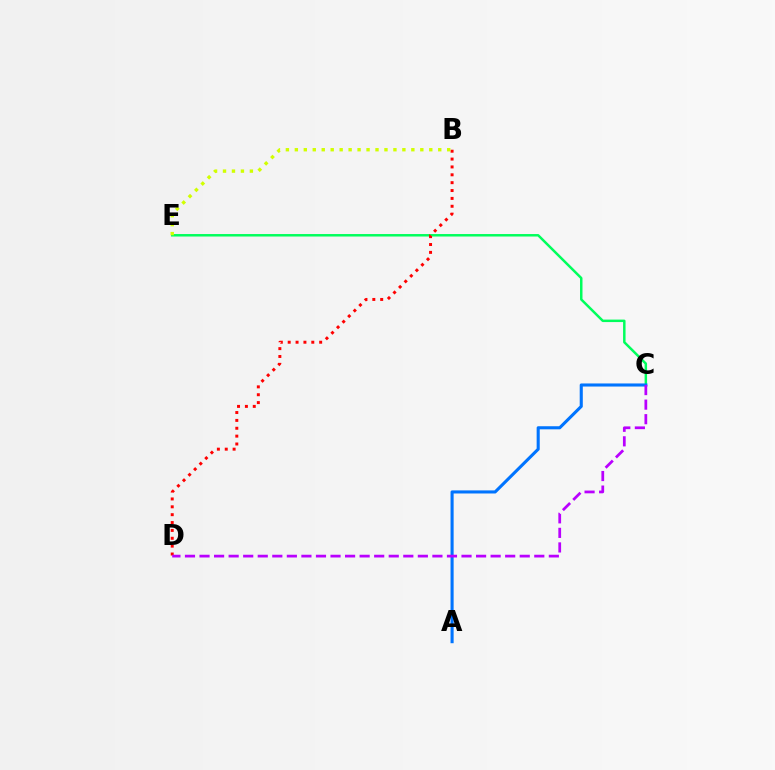{('C', 'E'): [{'color': '#00ff5c', 'line_style': 'solid', 'thickness': 1.78}], ('A', 'C'): [{'color': '#0074ff', 'line_style': 'solid', 'thickness': 2.22}], ('B', 'D'): [{'color': '#ff0000', 'line_style': 'dotted', 'thickness': 2.14}], ('B', 'E'): [{'color': '#d1ff00', 'line_style': 'dotted', 'thickness': 2.44}], ('C', 'D'): [{'color': '#b900ff', 'line_style': 'dashed', 'thickness': 1.98}]}